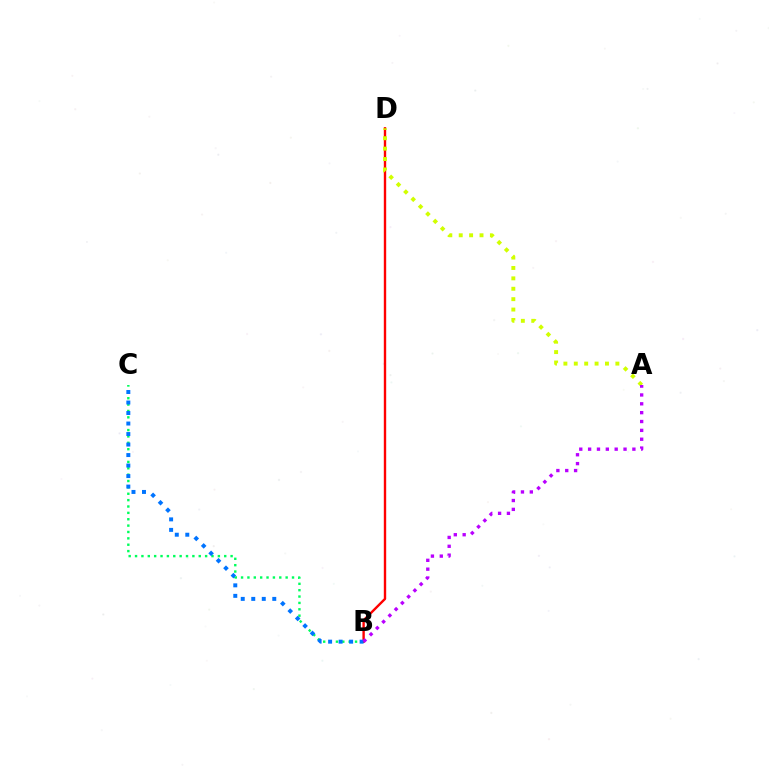{('B', 'C'): [{'color': '#00ff5c', 'line_style': 'dotted', 'thickness': 1.73}, {'color': '#0074ff', 'line_style': 'dotted', 'thickness': 2.85}], ('B', 'D'): [{'color': '#ff0000', 'line_style': 'solid', 'thickness': 1.72}], ('A', 'D'): [{'color': '#d1ff00', 'line_style': 'dotted', 'thickness': 2.82}], ('A', 'B'): [{'color': '#b900ff', 'line_style': 'dotted', 'thickness': 2.41}]}